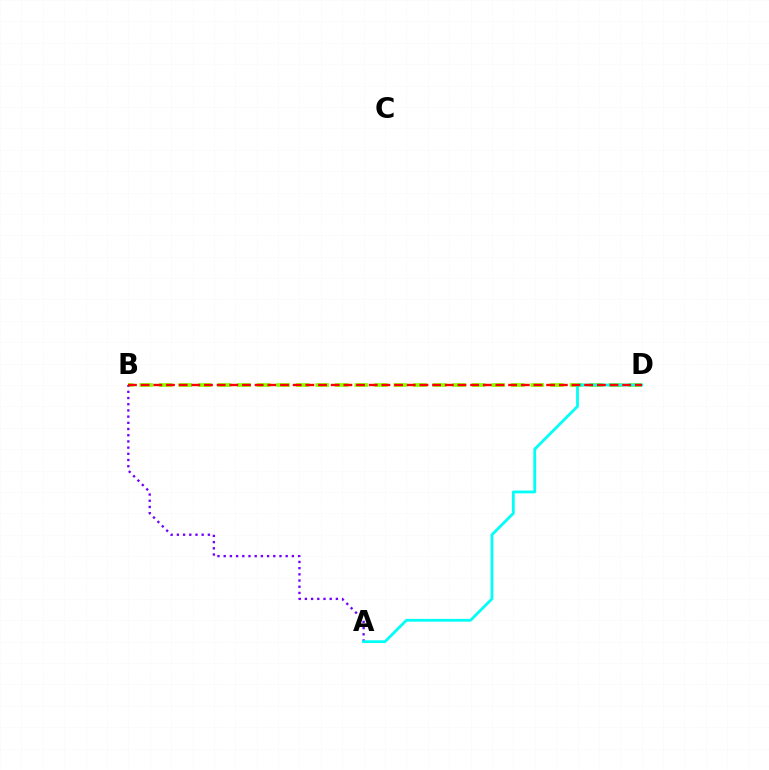{('B', 'D'): [{'color': '#84ff00', 'line_style': 'dashed', 'thickness': 2.66}, {'color': '#ff0000', 'line_style': 'dashed', 'thickness': 1.72}], ('A', 'B'): [{'color': '#7200ff', 'line_style': 'dotted', 'thickness': 1.68}], ('A', 'D'): [{'color': '#00fff6', 'line_style': 'solid', 'thickness': 2.0}]}